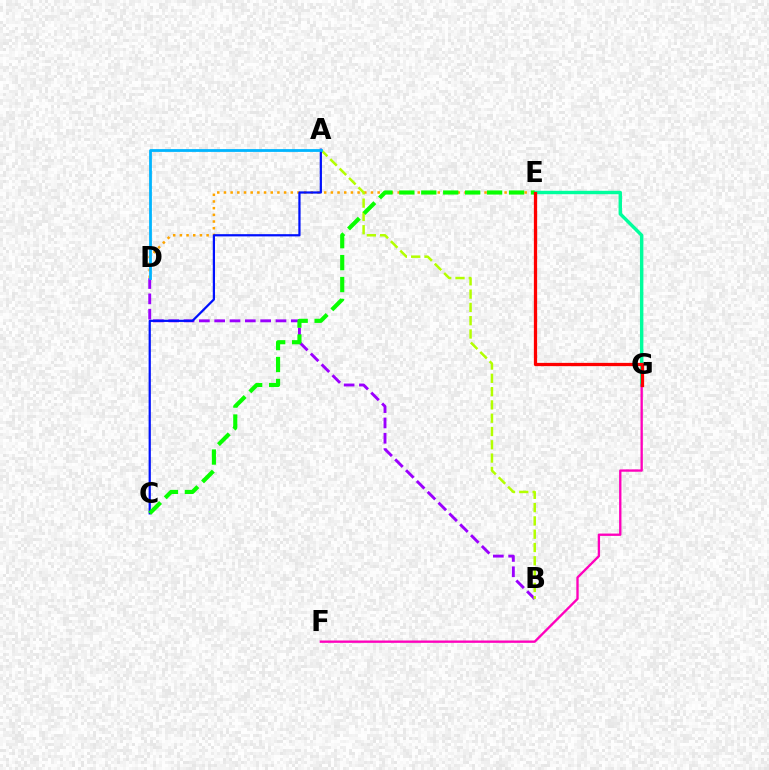{('D', 'E'): [{'color': '#ffa500', 'line_style': 'dotted', 'thickness': 1.82}], ('E', 'G'): [{'color': '#00ff9d', 'line_style': 'solid', 'thickness': 2.46}, {'color': '#ff0000', 'line_style': 'solid', 'thickness': 2.34}], ('B', 'D'): [{'color': '#9b00ff', 'line_style': 'dashed', 'thickness': 2.08}], ('A', 'B'): [{'color': '#b3ff00', 'line_style': 'dashed', 'thickness': 1.81}], ('F', 'G'): [{'color': '#ff00bd', 'line_style': 'solid', 'thickness': 1.69}], ('A', 'C'): [{'color': '#0010ff', 'line_style': 'solid', 'thickness': 1.61}], ('C', 'E'): [{'color': '#08ff00', 'line_style': 'dashed', 'thickness': 2.98}], ('A', 'D'): [{'color': '#00b5ff', 'line_style': 'solid', 'thickness': 2.02}]}